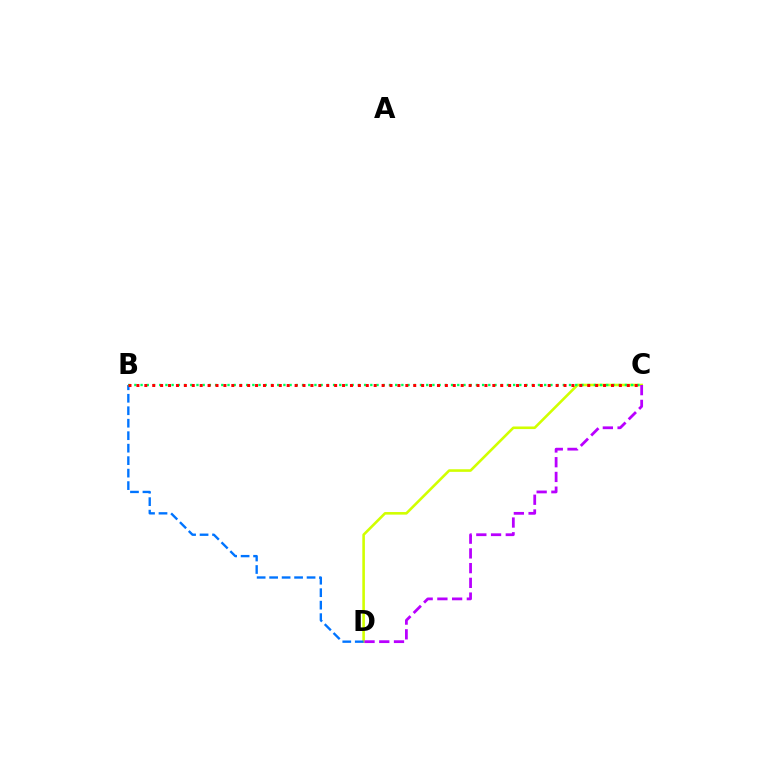{('C', 'D'): [{'color': '#d1ff00', 'line_style': 'solid', 'thickness': 1.87}, {'color': '#b900ff', 'line_style': 'dashed', 'thickness': 2.0}], ('B', 'D'): [{'color': '#0074ff', 'line_style': 'dashed', 'thickness': 1.7}], ('B', 'C'): [{'color': '#00ff5c', 'line_style': 'dotted', 'thickness': 1.69}, {'color': '#ff0000', 'line_style': 'dotted', 'thickness': 2.15}]}